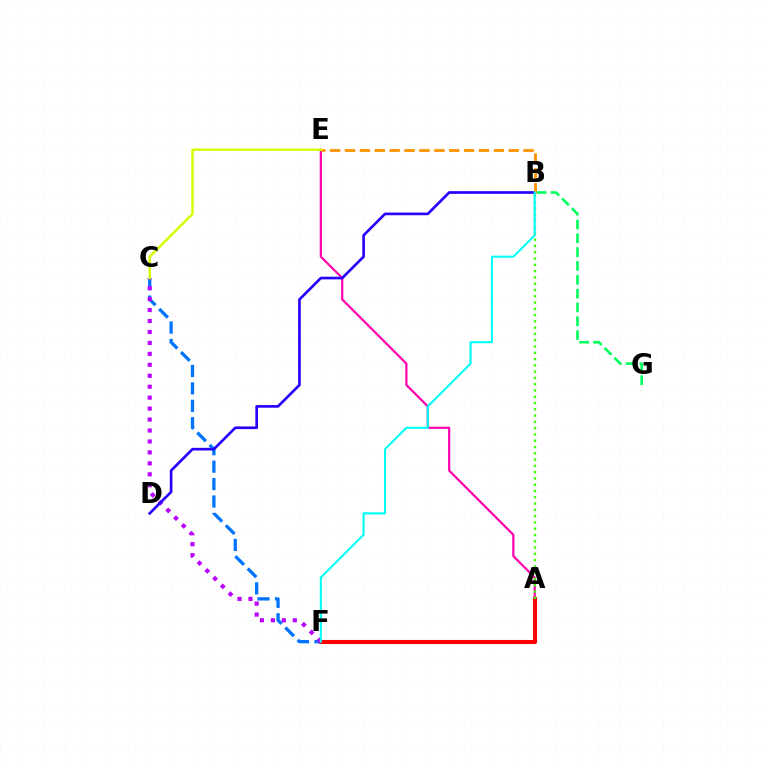{('B', 'G'): [{'color': '#00ff5c', 'line_style': 'dashed', 'thickness': 1.88}], ('A', 'E'): [{'color': '#ff00ac', 'line_style': 'solid', 'thickness': 1.57}], ('A', 'F'): [{'color': '#ff0000', 'line_style': 'solid', 'thickness': 2.94}], ('C', 'F'): [{'color': '#0074ff', 'line_style': 'dashed', 'thickness': 2.37}, {'color': '#b900ff', 'line_style': 'dotted', 'thickness': 2.98}], ('B', 'D'): [{'color': '#2500ff', 'line_style': 'solid', 'thickness': 1.92}], ('B', 'E'): [{'color': '#ff9400', 'line_style': 'dashed', 'thickness': 2.02}], ('A', 'B'): [{'color': '#3dff00', 'line_style': 'dotted', 'thickness': 1.71}], ('C', 'E'): [{'color': '#d1ff00', 'line_style': 'solid', 'thickness': 1.75}], ('B', 'F'): [{'color': '#00fff6', 'line_style': 'solid', 'thickness': 1.5}]}